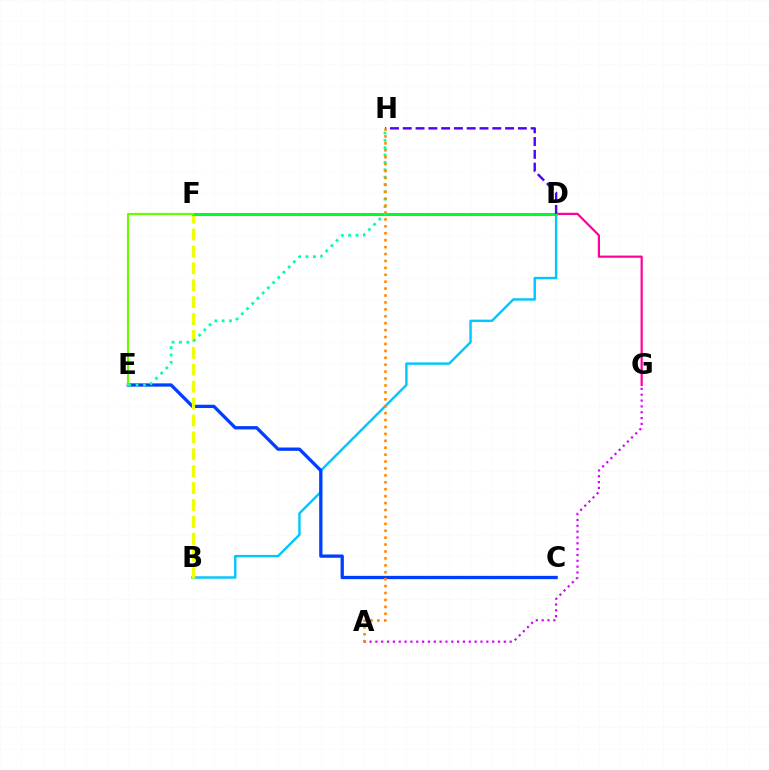{('B', 'D'): [{'color': '#00c7ff', 'line_style': 'solid', 'thickness': 1.75}], ('D', 'G'): [{'color': '#ff00a0', 'line_style': 'solid', 'thickness': 1.59}], ('C', 'E'): [{'color': '#003fff', 'line_style': 'solid', 'thickness': 2.37}], ('D', 'F'): [{'color': '#ff0000', 'line_style': 'solid', 'thickness': 1.97}, {'color': '#00ff27', 'line_style': 'solid', 'thickness': 2.11}], ('B', 'F'): [{'color': '#eeff00', 'line_style': 'dashed', 'thickness': 2.3}], ('D', 'H'): [{'color': '#4f00ff', 'line_style': 'dashed', 'thickness': 1.74}], ('E', 'F'): [{'color': '#66ff00', 'line_style': 'solid', 'thickness': 1.56}], ('A', 'G'): [{'color': '#d600ff', 'line_style': 'dotted', 'thickness': 1.59}], ('E', 'H'): [{'color': '#00ffaf', 'line_style': 'dotted', 'thickness': 2.0}], ('A', 'H'): [{'color': '#ff8800', 'line_style': 'dotted', 'thickness': 1.88}]}